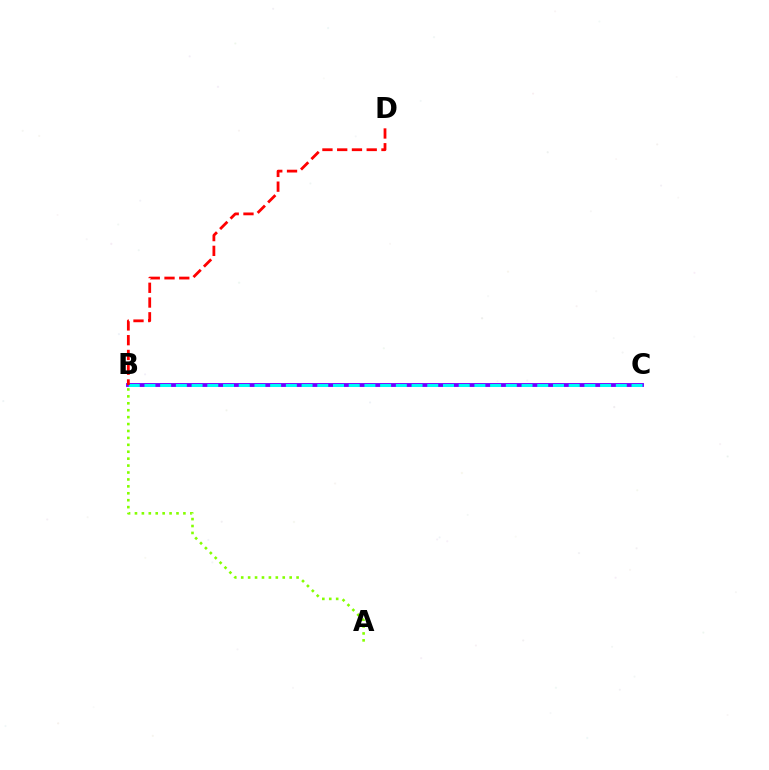{('B', 'C'): [{'color': '#7200ff', 'line_style': 'solid', 'thickness': 2.77}, {'color': '#00fff6', 'line_style': 'dashed', 'thickness': 2.13}], ('B', 'D'): [{'color': '#ff0000', 'line_style': 'dashed', 'thickness': 2.0}], ('A', 'B'): [{'color': '#84ff00', 'line_style': 'dotted', 'thickness': 1.88}]}